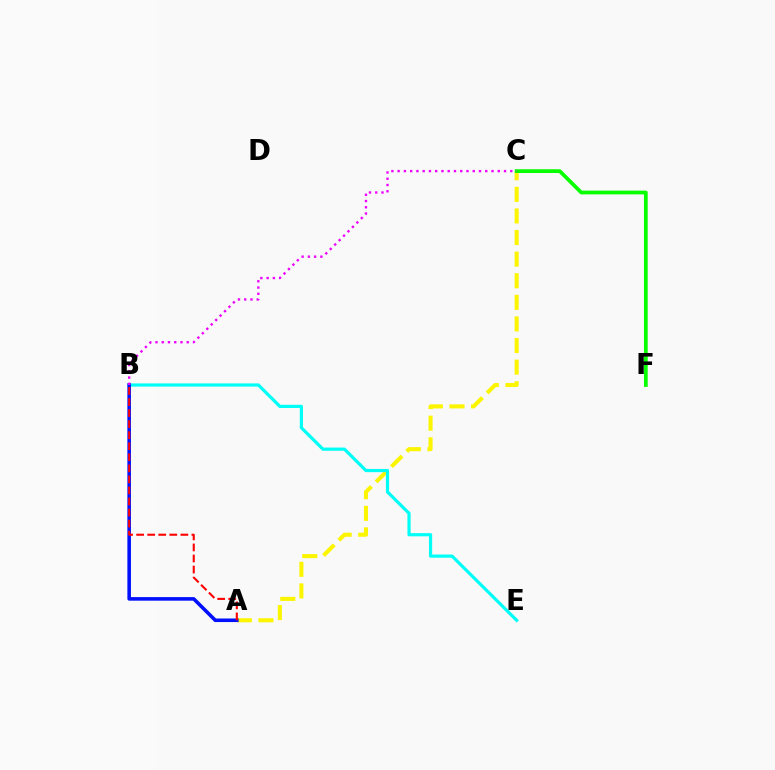{('A', 'C'): [{'color': '#fcf500', 'line_style': 'dashed', 'thickness': 2.93}], ('B', 'E'): [{'color': '#00fff6', 'line_style': 'solid', 'thickness': 2.3}], ('C', 'F'): [{'color': '#08ff00', 'line_style': 'solid', 'thickness': 2.71}], ('A', 'B'): [{'color': '#0010ff', 'line_style': 'solid', 'thickness': 2.58}, {'color': '#ff0000', 'line_style': 'dashed', 'thickness': 1.5}], ('B', 'C'): [{'color': '#ee00ff', 'line_style': 'dotted', 'thickness': 1.7}]}